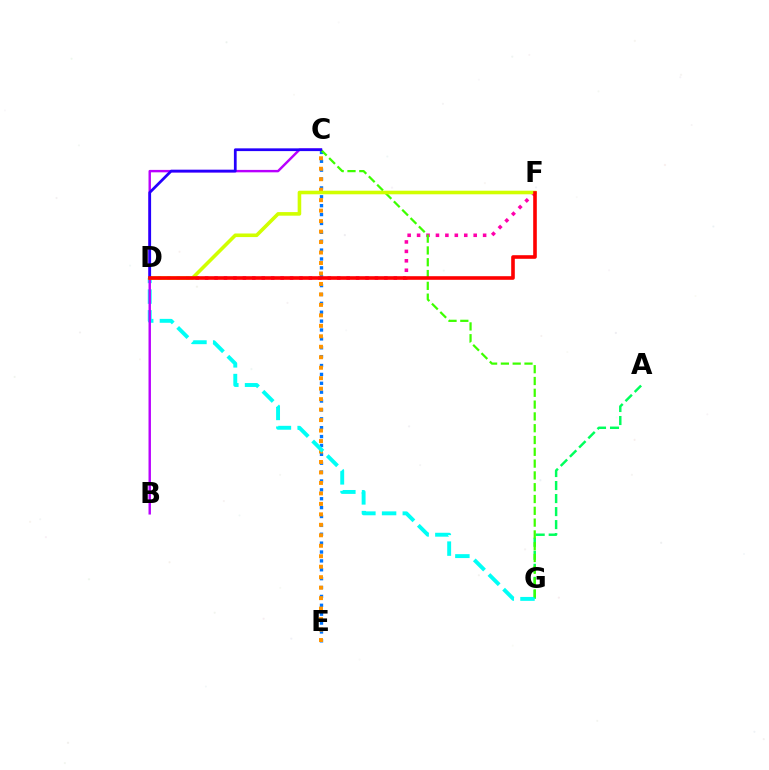{('A', 'G'): [{'color': '#00ff5c', 'line_style': 'dashed', 'thickness': 1.77}], ('D', 'F'): [{'color': '#ff00ac', 'line_style': 'dotted', 'thickness': 2.56}, {'color': '#d1ff00', 'line_style': 'solid', 'thickness': 2.58}, {'color': '#ff0000', 'line_style': 'solid', 'thickness': 2.6}], ('C', 'E'): [{'color': '#0074ff', 'line_style': 'dotted', 'thickness': 2.41}, {'color': '#ff9400', 'line_style': 'dotted', 'thickness': 2.85}], ('D', 'G'): [{'color': '#00fff6', 'line_style': 'dashed', 'thickness': 2.81}], ('B', 'C'): [{'color': '#b900ff', 'line_style': 'solid', 'thickness': 1.74}], ('C', 'G'): [{'color': '#3dff00', 'line_style': 'dashed', 'thickness': 1.6}], ('C', 'D'): [{'color': '#2500ff', 'line_style': 'solid', 'thickness': 1.98}]}